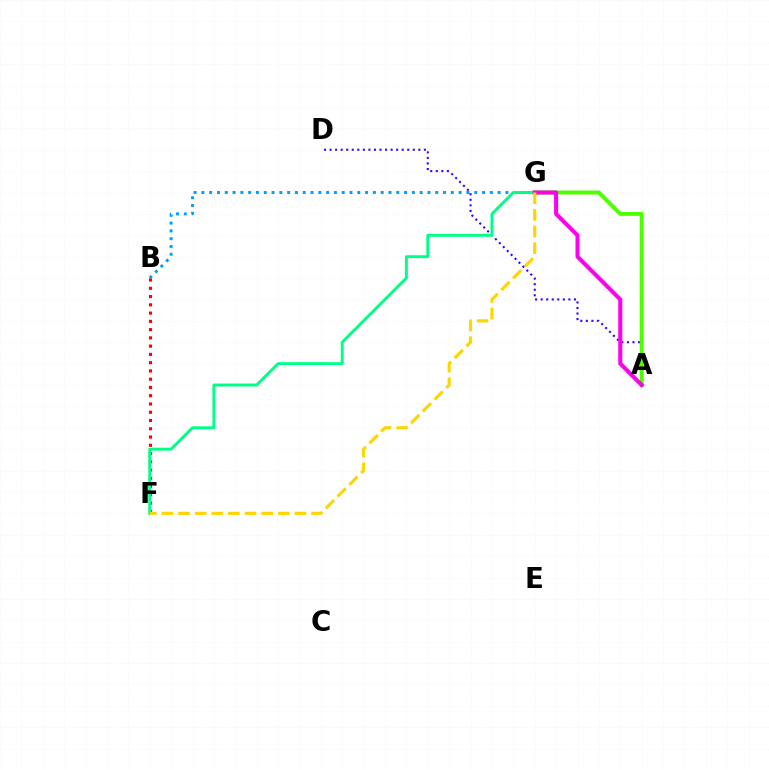{('B', 'G'): [{'color': '#009eff', 'line_style': 'dotted', 'thickness': 2.12}], ('A', 'D'): [{'color': '#3700ff', 'line_style': 'dotted', 'thickness': 1.51}], ('A', 'G'): [{'color': '#4fff00', 'line_style': 'solid', 'thickness': 2.86}, {'color': '#ff00ed', 'line_style': 'solid', 'thickness': 2.92}], ('B', 'F'): [{'color': '#ff0000', 'line_style': 'dotted', 'thickness': 2.24}], ('F', 'G'): [{'color': '#00ff86', 'line_style': 'solid', 'thickness': 2.11}, {'color': '#ffd500', 'line_style': 'dashed', 'thickness': 2.26}]}